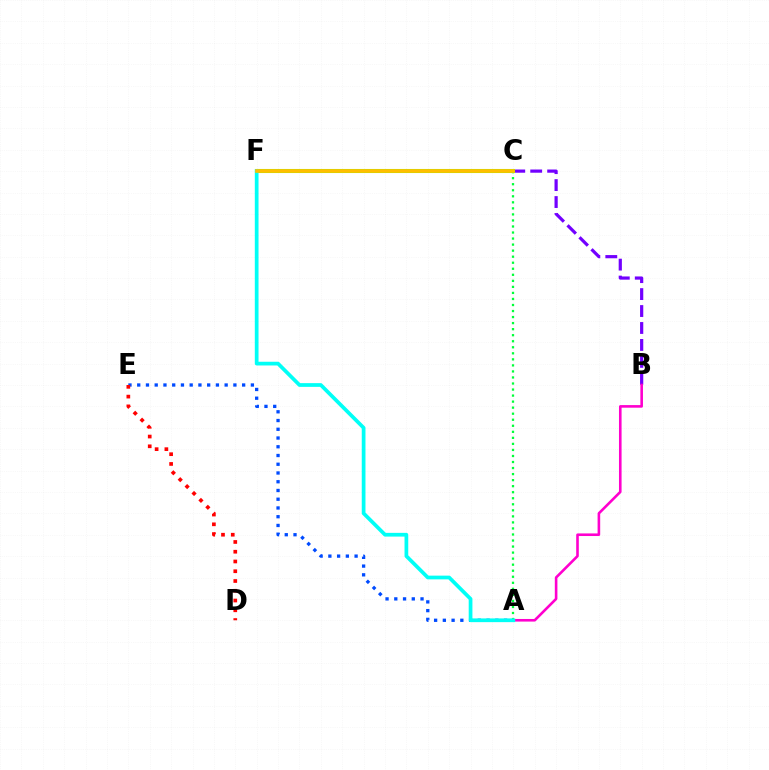{('A', 'E'): [{'color': '#004bff', 'line_style': 'dotted', 'thickness': 2.38}], ('B', 'C'): [{'color': '#7200ff', 'line_style': 'dashed', 'thickness': 2.3}], ('A', 'C'): [{'color': '#00ff39', 'line_style': 'dotted', 'thickness': 1.64}], ('D', 'E'): [{'color': '#ff0000', 'line_style': 'dotted', 'thickness': 2.65}], ('A', 'B'): [{'color': '#ff00cf', 'line_style': 'solid', 'thickness': 1.87}], ('C', 'F'): [{'color': '#84ff00', 'line_style': 'solid', 'thickness': 2.93}, {'color': '#ffbd00', 'line_style': 'solid', 'thickness': 2.59}], ('A', 'F'): [{'color': '#00fff6', 'line_style': 'solid', 'thickness': 2.68}]}